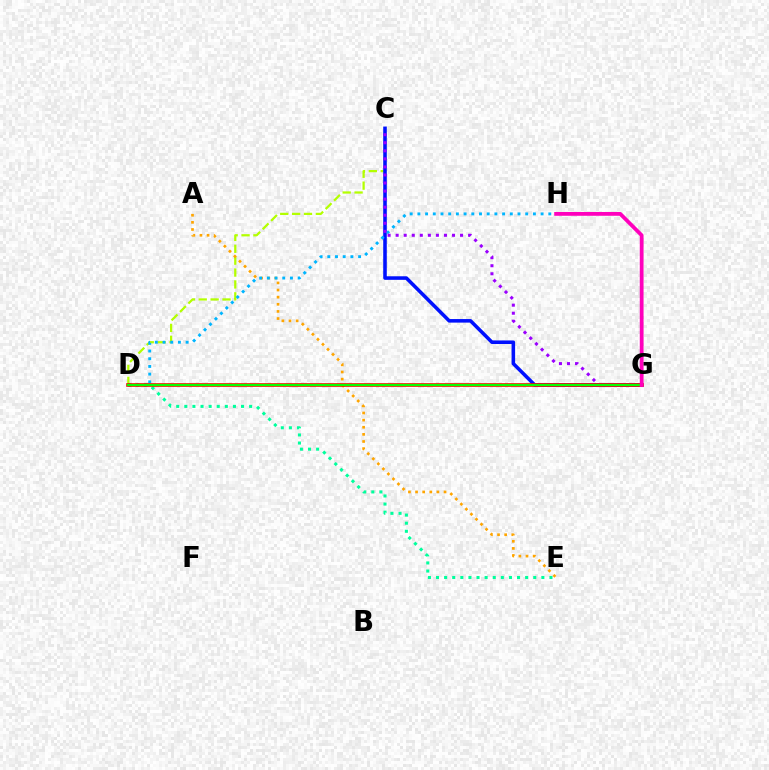{('C', 'D'): [{'color': '#b3ff00', 'line_style': 'dashed', 'thickness': 1.61}], ('C', 'G'): [{'color': '#0010ff', 'line_style': 'solid', 'thickness': 2.56}, {'color': '#9b00ff', 'line_style': 'dotted', 'thickness': 2.19}], ('A', 'E'): [{'color': '#ffa500', 'line_style': 'dotted', 'thickness': 1.93}], ('D', 'H'): [{'color': '#00b5ff', 'line_style': 'dotted', 'thickness': 2.09}], ('D', 'E'): [{'color': '#00ff9d', 'line_style': 'dotted', 'thickness': 2.2}], ('D', 'G'): [{'color': '#ff0000', 'line_style': 'solid', 'thickness': 2.6}, {'color': '#08ff00', 'line_style': 'solid', 'thickness': 1.61}], ('G', 'H'): [{'color': '#ff00bd', 'line_style': 'solid', 'thickness': 2.73}]}